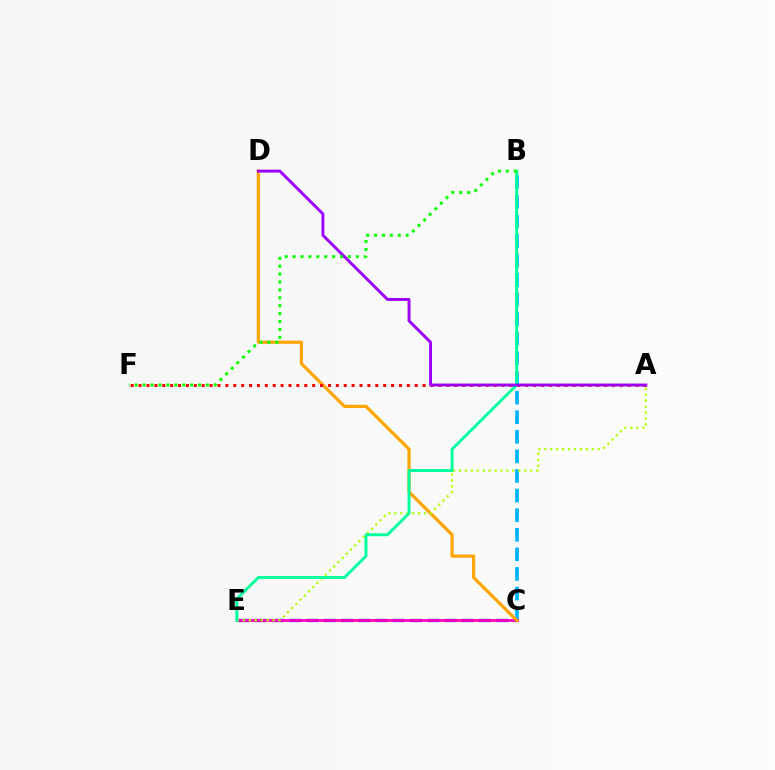{('B', 'C'): [{'color': '#00b5ff', 'line_style': 'dashed', 'thickness': 2.66}], ('C', 'E'): [{'color': '#0010ff', 'line_style': 'dashed', 'thickness': 2.34}, {'color': '#ff00bd', 'line_style': 'solid', 'thickness': 1.97}], ('C', 'D'): [{'color': '#ffa500', 'line_style': 'solid', 'thickness': 2.29}], ('A', 'F'): [{'color': '#ff0000', 'line_style': 'dotted', 'thickness': 2.14}], ('A', 'E'): [{'color': '#b3ff00', 'line_style': 'dotted', 'thickness': 1.61}], ('B', 'E'): [{'color': '#00ff9d', 'line_style': 'solid', 'thickness': 2.11}], ('A', 'D'): [{'color': '#9b00ff', 'line_style': 'solid', 'thickness': 2.1}], ('B', 'F'): [{'color': '#08ff00', 'line_style': 'dotted', 'thickness': 2.15}]}